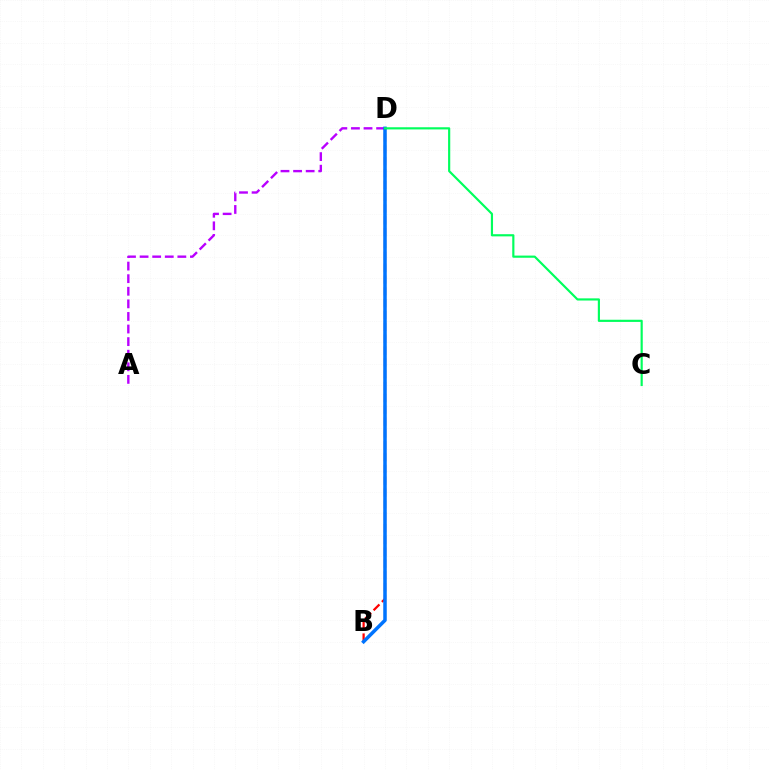{('A', 'D'): [{'color': '#b900ff', 'line_style': 'dashed', 'thickness': 1.71}], ('B', 'D'): [{'color': '#d1ff00', 'line_style': 'dashed', 'thickness': 1.51}, {'color': '#ff0000', 'line_style': 'dashed', 'thickness': 1.61}, {'color': '#0074ff', 'line_style': 'solid', 'thickness': 2.53}], ('C', 'D'): [{'color': '#00ff5c', 'line_style': 'solid', 'thickness': 1.56}]}